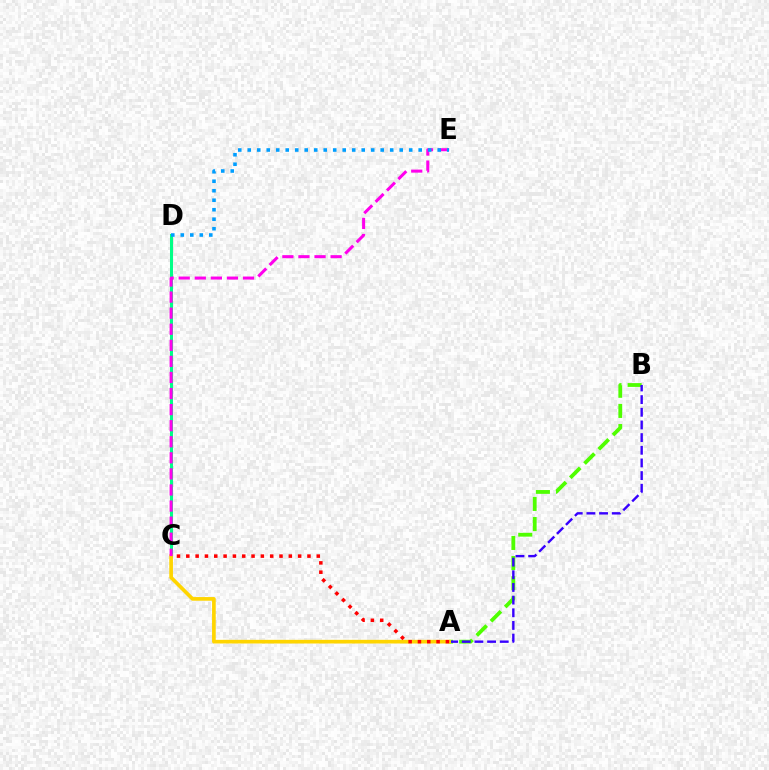{('A', 'B'): [{'color': '#4fff00', 'line_style': 'dashed', 'thickness': 2.74}, {'color': '#3700ff', 'line_style': 'dashed', 'thickness': 1.72}], ('C', 'D'): [{'color': '#00ff86', 'line_style': 'solid', 'thickness': 2.18}], ('A', 'C'): [{'color': '#ffd500', 'line_style': 'solid', 'thickness': 2.64}, {'color': '#ff0000', 'line_style': 'dotted', 'thickness': 2.53}], ('C', 'E'): [{'color': '#ff00ed', 'line_style': 'dashed', 'thickness': 2.18}], ('D', 'E'): [{'color': '#009eff', 'line_style': 'dotted', 'thickness': 2.58}]}